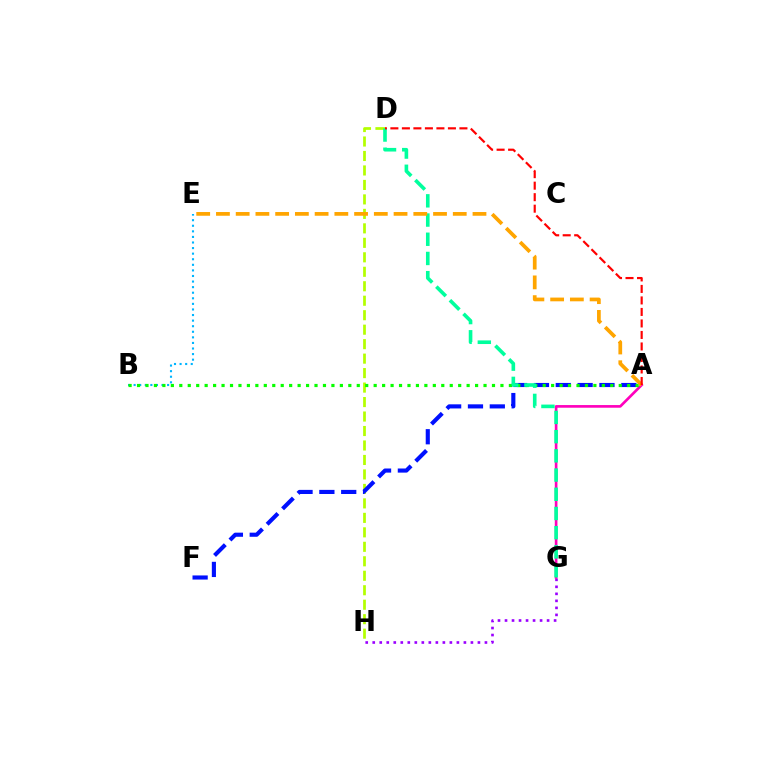{('G', 'H'): [{'color': '#9b00ff', 'line_style': 'dotted', 'thickness': 1.91}], ('D', 'H'): [{'color': '#b3ff00', 'line_style': 'dashed', 'thickness': 1.97}], ('B', 'E'): [{'color': '#00b5ff', 'line_style': 'dotted', 'thickness': 1.52}], ('A', 'G'): [{'color': '#ff00bd', 'line_style': 'solid', 'thickness': 1.91}], ('A', 'F'): [{'color': '#0010ff', 'line_style': 'dashed', 'thickness': 2.97}], ('A', 'B'): [{'color': '#08ff00', 'line_style': 'dotted', 'thickness': 2.3}], ('D', 'G'): [{'color': '#00ff9d', 'line_style': 'dashed', 'thickness': 2.61}], ('A', 'E'): [{'color': '#ffa500', 'line_style': 'dashed', 'thickness': 2.68}], ('A', 'D'): [{'color': '#ff0000', 'line_style': 'dashed', 'thickness': 1.56}]}